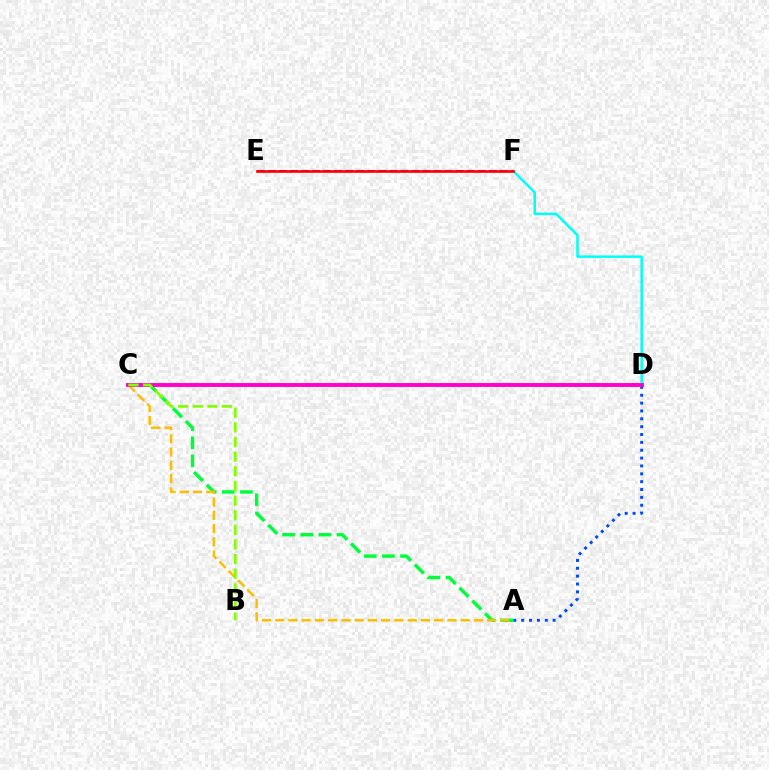{('A', 'D'): [{'color': '#004bff', 'line_style': 'dotted', 'thickness': 2.13}], ('A', 'C'): [{'color': '#00ff39', 'line_style': 'dashed', 'thickness': 2.46}, {'color': '#ffbd00', 'line_style': 'dashed', 'thickness': 1.8}], ('D', 'F'): [{'color': '#00fff6', 'line_style': 'solid', 'thickness': 1.79}], ('E', 'F'): [{'color': '#7200ff', 'line_style': 'dashed', 'thickness': 1.5}, {'color': '#ff0000', 'line_style': 'solid', 'thickness': 1.9}], ('C', 'D'): [{'color': '#ff00cf', 'line_style': 'solid', 'thickness': 2.79}], ('B', 'C'): [{'color': '#84ff00', 'line_style': 'dashed', 'thickness': 1.99}]}